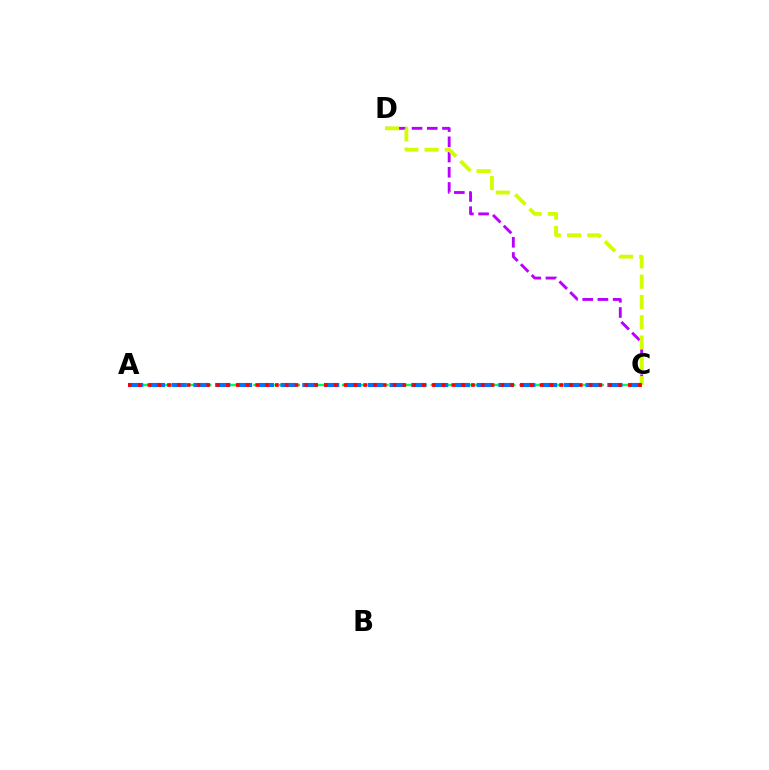{('A', 'C'): [{'color': '#00ff5c', 'line_style': 'dashed', 'thickness': 1.72}, {'color': '#0074ff', 'line_style': 'dashed', 'thickness': 2.96}, {'color': '#ff0000', 'line_style': 'dotted', 'thickness': 2.66}], ('C', 'D'): [{'color': '#b900ff', 'line_style': 'dashed', 'thickness': 2.07}, {'color': '#d1ff00', 'line_style': 'dashed', 'thickness': 2.76}]}